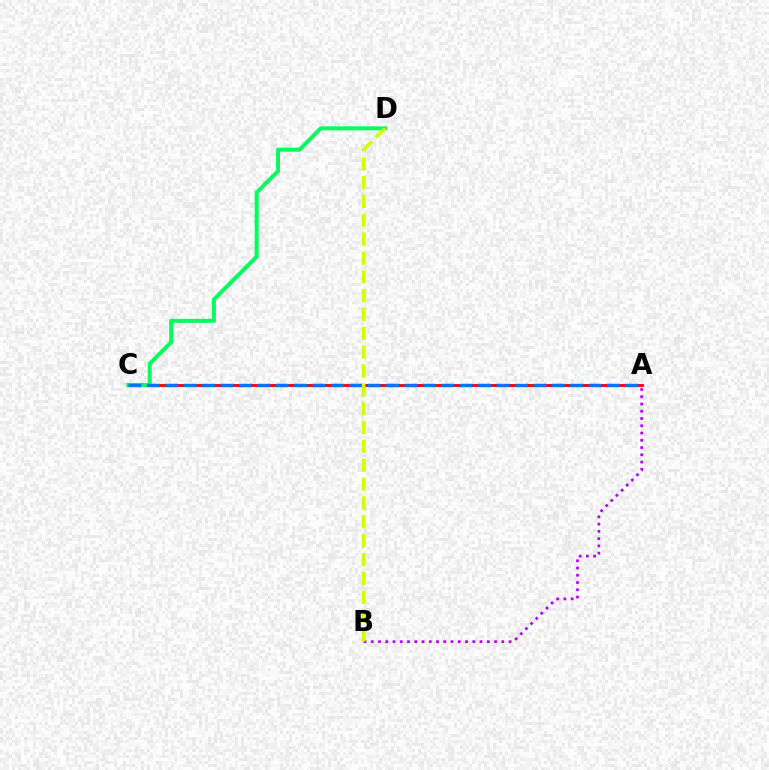{('A', 'C'): [{'color': '#ff0000', 'line_style': 'solid', 'thickness': 2.08}, {'color': '#0074ff', 'line_style': 'dashed', 'thickness': 2.5}], ('C', 'D'): [{'color': '#00ff5c', 'line_style': 'solid', 'thickness': 2.86}], ('A', 'B'): [{'color': '#b900ff', 'line_style': 'dotted', 'thickness': 1.97}], ('B', 'D'): [{'color': '#d1ff00', 'line_style': 'dashed', 'thickness': 2.56}]}